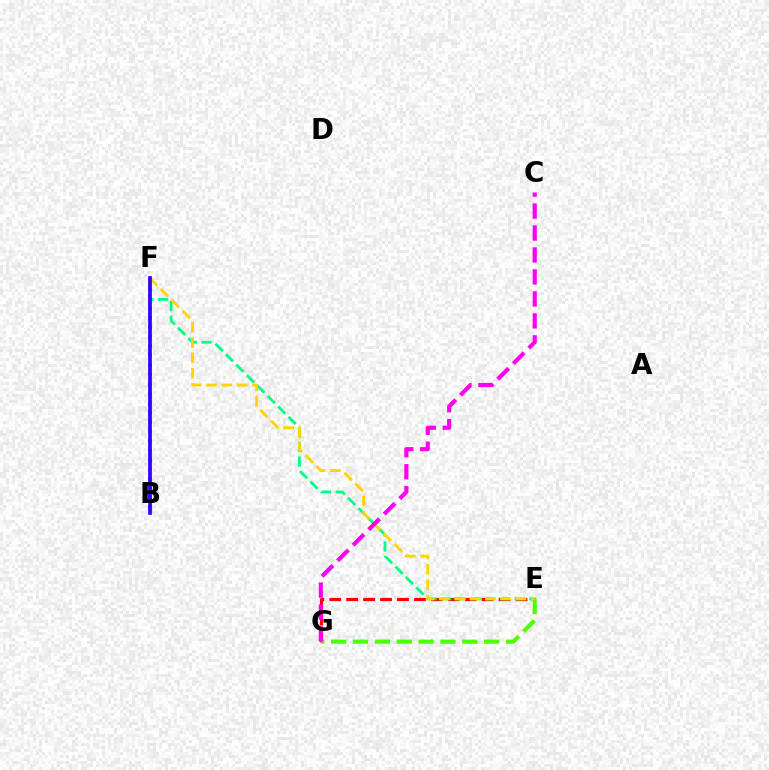{('E', 'G'): [{'color': '#ff0000', 'line_style': 'dashed', 'thickness': 2.3}, {'color': '#4fff00', 'line_style': 'dashed', 'thickness': 2.97}], ('B', 'F'): [{'color': '#009eff', 'line_style': 'dotted', 'thickness': 2.57}, {'color': '#3700ff', 'line_style': 'solid', 'thickness': 2.68}], ('E', 'F'): [{'color': '#00ff86', 'line_style': 'dashed', 'thickness': 2.0}, {'color': '#ffd500', 'line_style': 'dashed', 'thickness': 2.09}], ('C', 'G'): [{'color': '#ff00ed', 'line_style': 'dashed', 'thickness': 2.98}]}